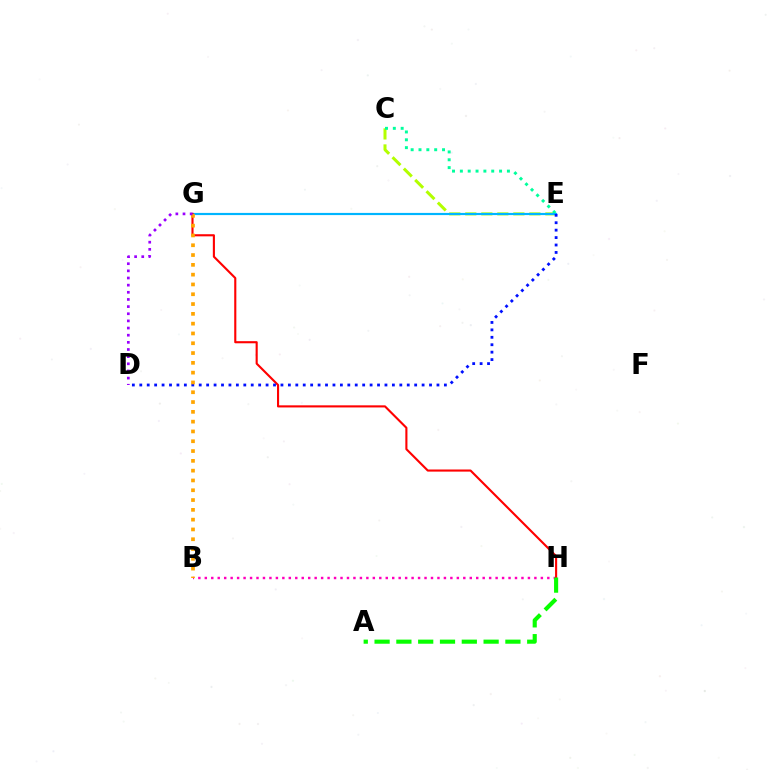{('B', 'H'): [{'color': '#ff00bd', 'line_style': 'dotted', 'thickness': 1.76}], ('C', 'E'): [{'color': '#b3ff00', 'line_style': 'dashed', 'thickness': 2.18}, {'color': '#00ff9d', 'line_style': 'dotted', 'thickness': 2.13}], ('E', 'G'): [{'color': '#00b5ff', 'line_style': 'solid', 'thickness': 1.57}], ('G', 'H'): [{'color': '#ff0000', 'line_style': 'solid', 'thickness': 1.52}], ('D', 'E'): [{'color': '#0010ff', 'line_style': 'dotted', 'thickness': 2.02}], ('B', 'G'): [{'color': '#ffa500', 'line_style': 'dotted', 'thickness': 2.66}], ('D', 'G'): [{'color': '#9b00ff', 'line_style': 'dotted', 'thickness': 1.94}], ('A', 'H'): [{'color': '#08ff00', 'line_style': 'dashed', 'thickness': 2.96}]}